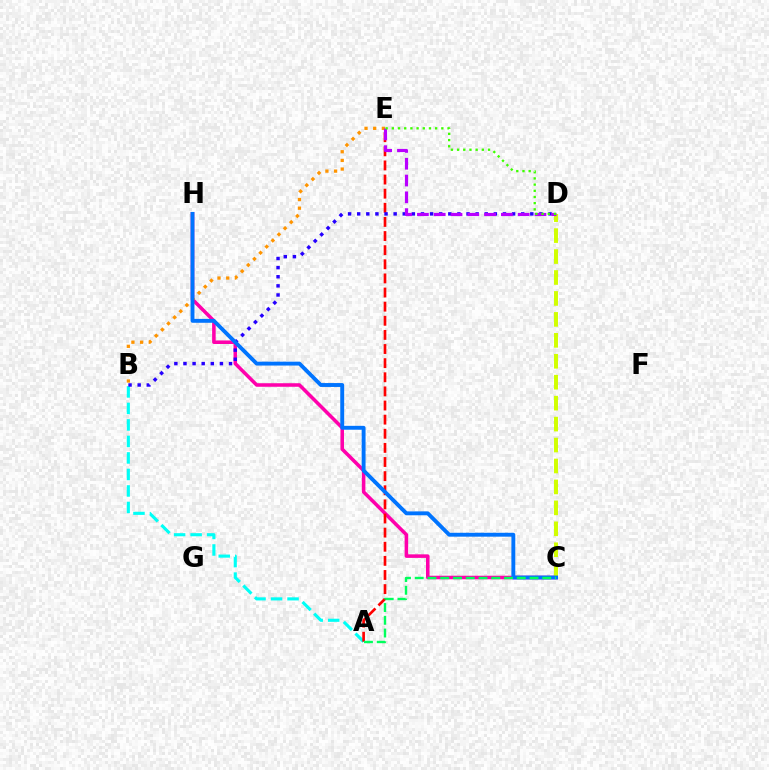{('A', 'B'): [{'color': '#00fff6', 'line_style': 'dashed', 'thickness': 2.24}], ('C', 'H'): [{'color': '#ff00ac', 'line_style': 'solid', 'thickness': 2.55}, {'color': '#0074ff', 'line_style': 'solid', 'thickness': 2.8}], ('C', 'D'): [{'color': '#d1ff00', 'line_style': 'dashed', 'thickness': 2.85}], ('A', 'E'): [{'color': '#ff0000', 'line_style': 'dashed', 'thickness': 1.92}], ('B', 'D'): [{'color': '#2500ff', 'line_style': 'dotted', 'thickness': 2.48}], ('B', 'E'): [{'color': '#ff9400', 'line_style': 'dotted', 'thickness': 2.36}], ('D', 'E'): [{'color': '#b900ff', 'line_style': 'dashed', 'thickness': 2.28}, {'color': '#3dff00', 'line_style': 'dotted', 'thickness': 1.68}], ('A', 'C'): [{'color': '#00ff5c', 'line_style': 'dashed', 'thickness': 1.73}]}